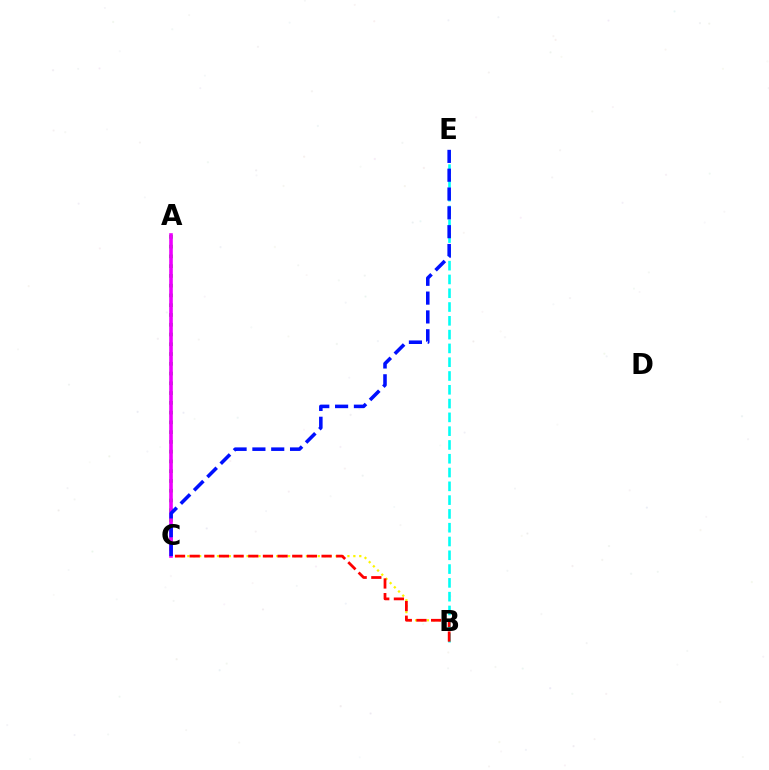{('B', 'C'): [{'color': '#fcf500', 'line_style': 'dotted', 'thickness': 1.61}, {'color': '#ff0000', 'line_style': 'dashed', 'thickness': 1.99}], ('B', 'E'): [{'color': '#00fff6', 'line_style': 'dashed', 'thickness': 1.87}], ('A', 'C'): [{'color': '#08ff00', 'line_style': 'dotted', 'thickness': 2.65}, {'color': '#ee00ff', 'line_style': 'solid', 'thickness': 2.6}], ('C', 'E'): [{'color': '#0010ff', 'line_style': 'dashed', 'thickness': 2.56}]}